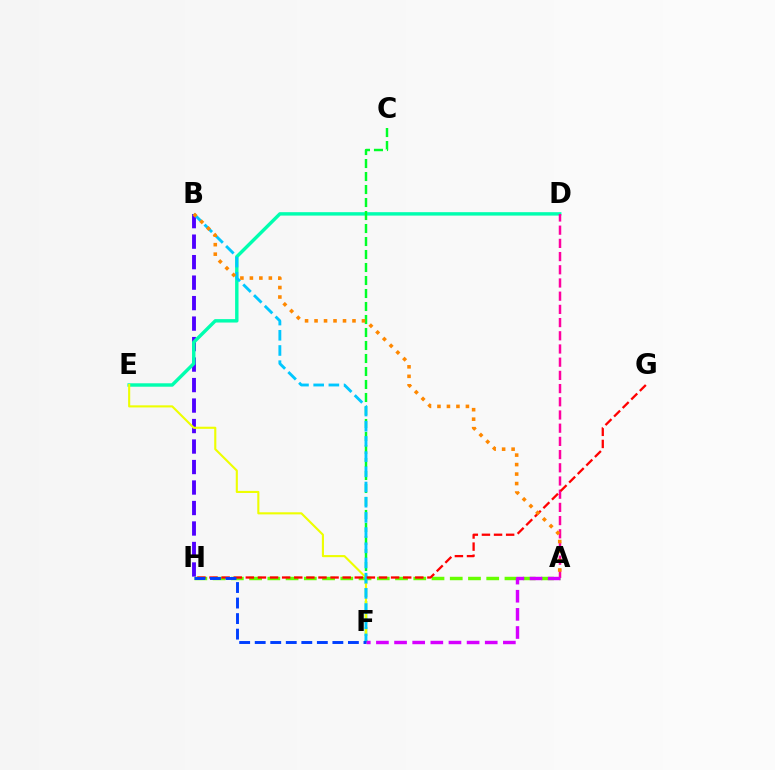{('A', 'H'): [{'color': '#66ff00', 'line_style': 'dashed', 'thickness': 2.48}], ('B', 'H'): [{'color': '#4f00ff', 'line_style': 'dashed', 'thickness': 2.78}], ('D', 'E'): [{'color': '#00ffaf', 'line_style': 'solid', 'thickness': 2.46}], ('C', 'F'): [{'color': '#00ff27', 'line_style': 'dashed', 'thickness': 1.77}], ('A', 'D'): [{'color': '#ff00a0', 'line_style': 'dashed', 'thickness': 1.79}], ('E', 'F'): [{'color': '#eeff00', 'line_style': 'solid', 'thickness': 1.52}], ('B', 'F'): [{'color': '#00c7ff', 'line_style': 'dashed', 'thickness': 2.06}], ('G', 'H'): [{'color': '#ff0000', 'line_style': 'dashed', 'thickness': 1.64}], ('A', 'F'): [{'color': '#d600ff', 'line_style': 'dashed', 'thickness': 2.46}], ('A', 'B'): [{'color': '#ff8800', 'line_style': 'dotted', 'thickness': 2.58}], ('F', 'H'): [{'color': '#003fff', 'line_style': 'dashed', 'thickness': 2.11}]}